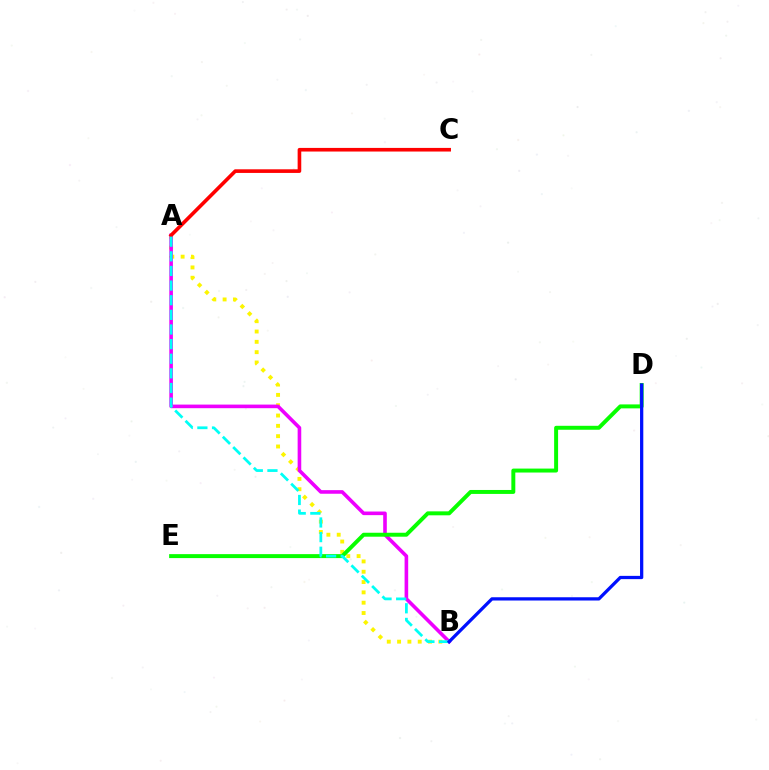{('A', 'B'): [{'color': '#fcf500', 'line_style': 'dotted', 'thickness': 2.8}, {'color': '#ee00ff', 'line_style': 'solid', 'thickness': 2.6}, {'color': '#00fff6', 'line_style': 'dashed', 'thickness': 1.99}], ('D', 'E'): [{'color': '#08ff00', 'line_style': 'solid', 'thickness': 2.85}], ('A', 'C'): [{'color': '#ff0000', 'line_style': 'solid', 'thickness': 2.61}], ('B', 'D'): [{'color': '#0010ff', 'line_style': 'solid', 'thickness': 2.35}]}